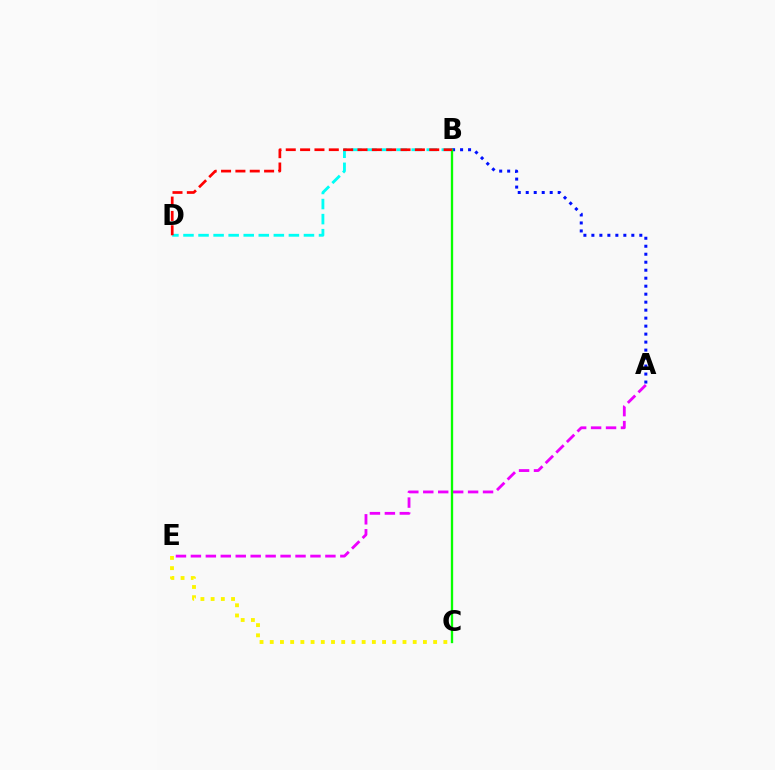{('A', 'B'): [{'color': '#0010ff', 'line_style': 'dotted', 'thickness': 2.17}], ('A', 'E'): [{'color': '#ee00ff', 'line_style': 'dashed', 'thickness': 2.03}], ('B', 'D'): [{'color': '#00fff6', 'line_style': 'dashed', 'thickness': 2.05}, {'color': '#ff0000', 'line_style': 'dashed', 'thickness': 1.95}], ('B', 'C'): [{'color': '#08ff00', 'line_style': 'solid', 'thickness': 1.68}], ('C', 'E'): [{'color': '#fcf500', 'line_style': 'dotted', 'thickness': 2.77}]}